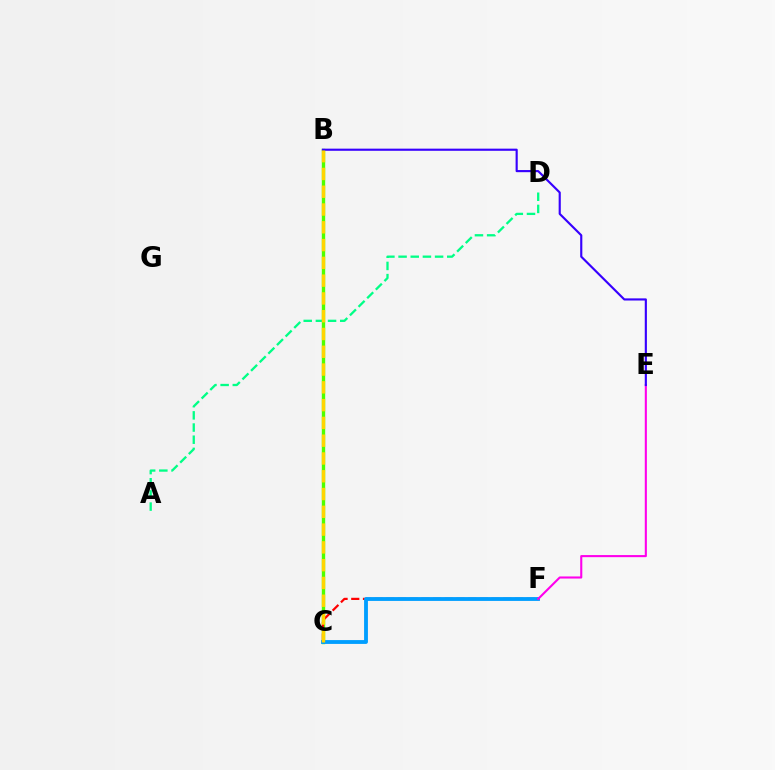{('B', 'C'): [{'color': '#4fff00', 'line_style': 'solid', 'thickness': 2.44}, {'color': '#ffd500', 'line_style': 'dashed', 'thickness': 2.42}], ('C', 'F'): [{'color': '#ff0000', 'line_style': 'dashed', 'thickness': 1.59}, {'color': '#009eff', 'line_style': 'solid', 'thickness': 2.76}], ('A', 'D'): [{'color': '#00ff86', 'line_style': 'dashed', 'thickness': 1.65}], ('E', 'F'): [{'color': '#ff00ed', 'line_style': 'solid', 'thickness': 1.51}], ('B', 'E'): [{'color': '#3700ff', 'line_style': 'solid', 'thickness': 1.54}]}